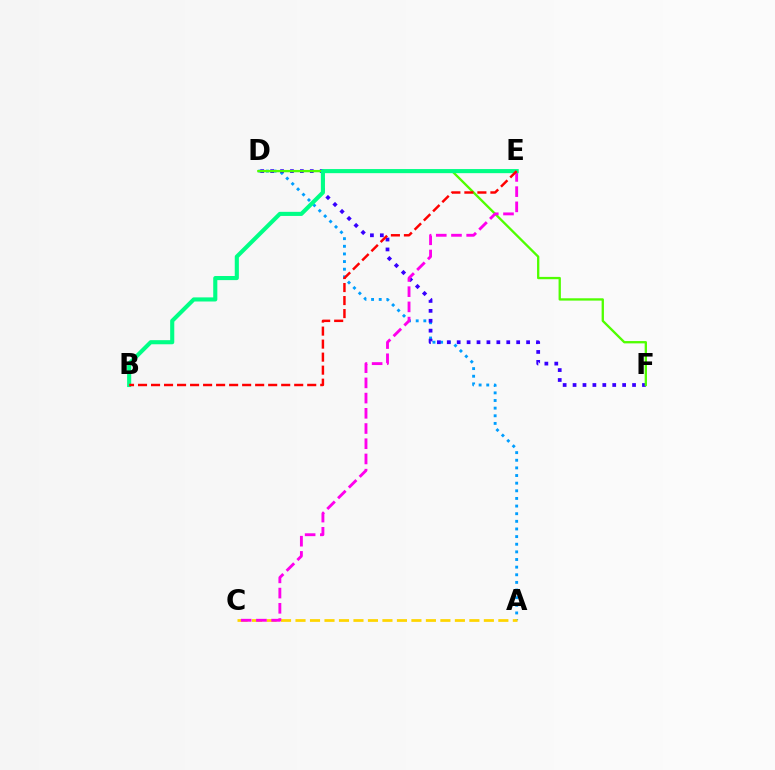{('A', 'D'): [{'color': '#009eff', 'line_style': 'dotted', 'thickness': 2.07}], ('A', 'C'): [{'color': '#ffd500', 'line_style': 'dashed', 'thickness': 1.97}], ('D', 'F'): [{'color': '#3700ff', 'line_style': 'dotted', 'thickness': 2.69}, {'color': '#4fff00', 'line_style': 'solid', 'thickness': 1.67}], ('C', 'E'): [{'color': '#ff00ed', 'line_style': 'dashed', 'thickness': 2.07}], ('B', 'E'): [{'color': '#00ff86', 'line_style': 'solid', 'thickness': 2.96}, {'color': '#ff0000', 'line_style': 'dashed', 'thickness': 1.77}]}